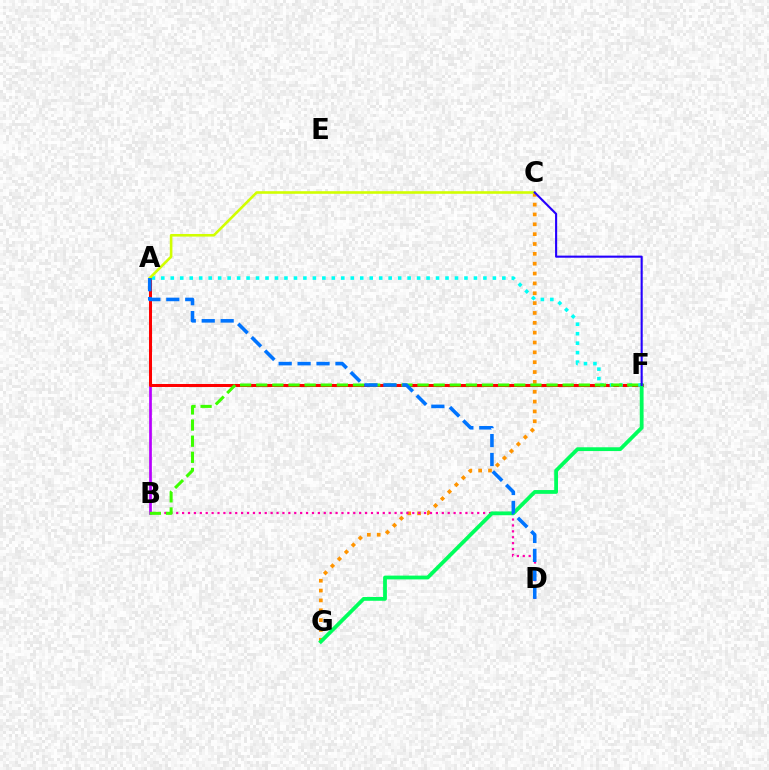{('A', 'B'): [{'color': '#b900ff', 'line_style': 'solid', 'thickness': 1.96}], ('A', 'F'): [{'color': '#ff0000', 'line_style': 'solid', 'thickness': 2.18}, {'color': '#00fff6', 'line_style': 'dotted', 'thickness': 2.57}], ('C', 'G'): [{'color': '#ff9400', 'line_style': 'dotted', 'thickness': 2.68}], ('B', 'D'): [{'color': '#ff00ac', 'line_style': 'dotted', 'thickness': 1.6}], ('B', 'F'): [{'color': '#3dff00', 'line_style': 'dashed', 'thickness': 2.19}], ('F', 'G'): [{'color': '#00ff5c', 'line_style': 'solid', 'thickness': 2.73}], ('A', 'C'): [{'color': '#d1ff00', 'line_style': 'solid', 'thickness': 1.87}], ('C', 'F'): [{'color': '#2500ff', 'line_style': 'solid', 'thickness': 1.52}], ('A', 'D'): [{'color': '#0074ff', 'line_style': 'dashed', 'thickness': 2.57}]}